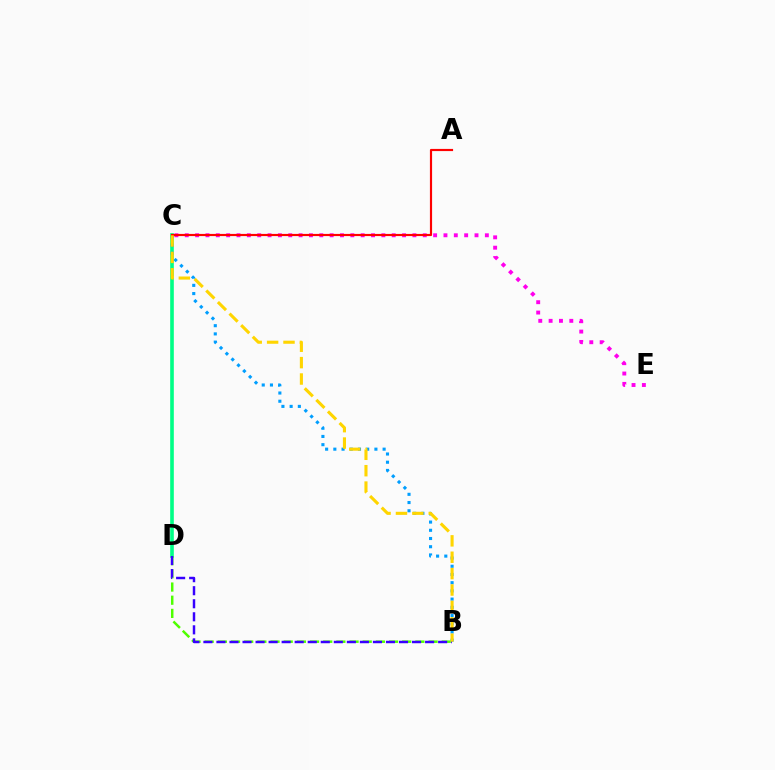{('C', 'D'): [{'color': '#00ff86', 'line_style': 'solid', 'thickness': 2.61}], ('B', 'C'): [{'color': '#009eff', 'line_style': 'dotted', 'thickness': 2.23}, {'color': '#ffd500', 'line_style': 'dashed', 'thickness': 2.23}], ('C', 'E'): [{'color': '#ff00ed', 'line_style': 'dotted', 'thickness': 2.81}], ('B', 'D'): [{'color': '#4fff00', 'line_style': 'dashed', 'thickness': 1.79}, {'color': '#3700ff', 'line_style': 'dashed', 'thickness': 1.77}], ('A', 'C'): [{'color': '#ff0000', 'line_style': 'solid', 'thickness': 1.56}]}